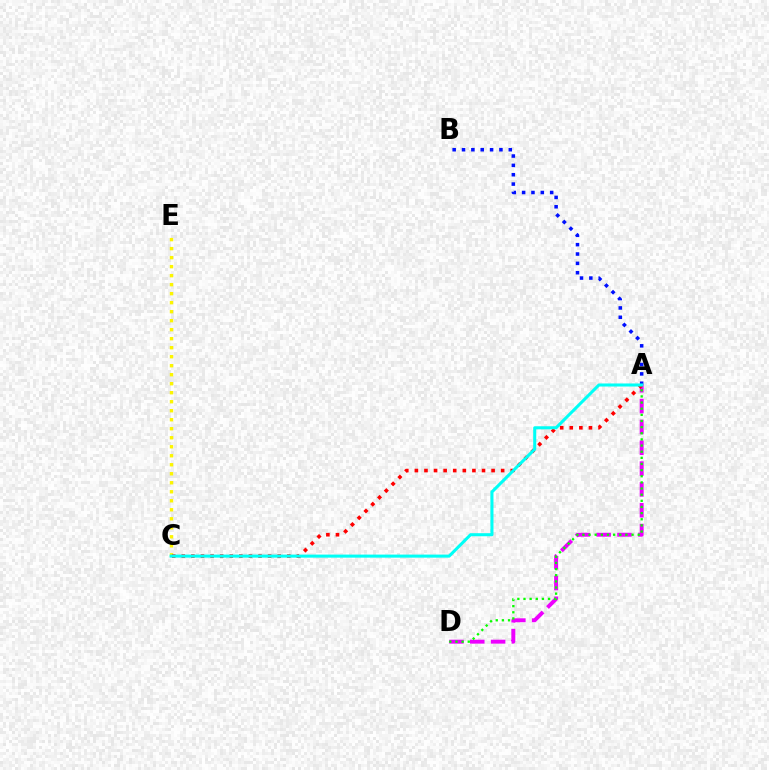{('C', 'E'): [{'color': '#fcf500', 'line_style': 'dotted', 'thickness': 2.45}], ('A', 'D'): [{'color': '#ee00ff', 'line_style': 'dashed', 'thickness': 2.83}, {'color': '#08ff00', 'line_style': 'dotted', 'thickness': 1.67}], ('A', 'C'): [{'color': '#ff0000', 'line_style': 'dotted', 'thickness': 2.61}, {'color': '#00fff6', 'line_style': 'solid', 'thickness': 2.2}], ('A', 'B'): [{'color': '#0010ff', 'line_style': 'dotted', 'thickness': 2.54}]}